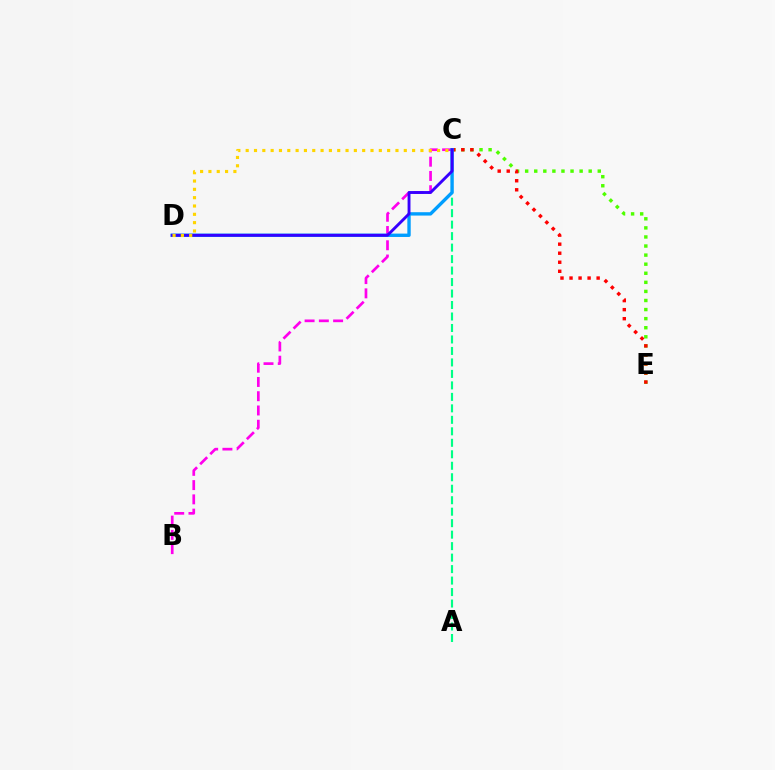{('B', 'C'): [{'color': '#ff00ed', 'line_style': 'dashed', 'thickness': 1.94}], ('C', 'E'): [{'color': '#4fff00', 'line_style': 'dotted', 'thickness': 2.47}, {'color': '#ff0000', 'line_style': 'dotted', 'thickness': 2.46}], ('A', 'C'): [{'color': '#00ff86', 'line_style': 'dashed', 'thickness': 1.56}], ('C', 'D'): [{'color': '#009eff', 'line_style': 'solid', 'thickness': 2.42}, {'color': '#3700ff', 'line_style': 'solid', 'thickness': 2.08}, {'color': '#ffd500', 'line_style': 'dotted', 'thickness': 2.26}]}